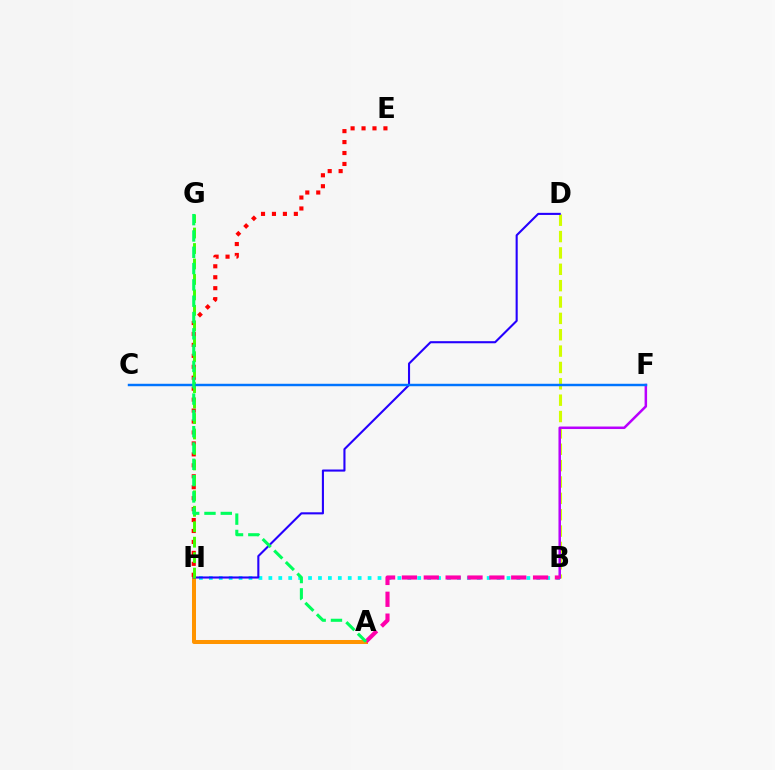{('A', 'H'): [{'color': '#ff9400', 'line_style': 'solid', 'thickness': 2.89}], ('B', 'D'): [{'color': '#d1ff00', 'line_style': 'dashed', 'thickness': 2.22}], ('E', 'H'): [{'color': '#ff0000', 'line_style': 'dotted', 'thickness': 2.97}], ('B', 'H'): [{'color': '#00fff6', 'line_style': 'dotted', 'thickness': 2.7}], ('D', 'H'): [{'color': '#2500ff', 'line_style': 'solid', 'thickness': 1.51}], ('B', 'F'): [{'color': '#b900ff', 'line_style': 'solid', 'thickness': 1.8}], ('G', 'H'): [{'color': '#3dff00', 'line_style': 'dashed', 'thickness': 2.1}], ('C', 'F'): [{'color': '#0074ff', 'line_style': 'solid', 'thickness': 1.76}], ('A', 'B'): [{'color': '#ff00ac', 'line_style': 'dashed', 'thickness': 2.97}], ('A', 'G'): [{'color': '#00ff5c', 'line_style': 'dashed', 'thickness': 2.22}]}